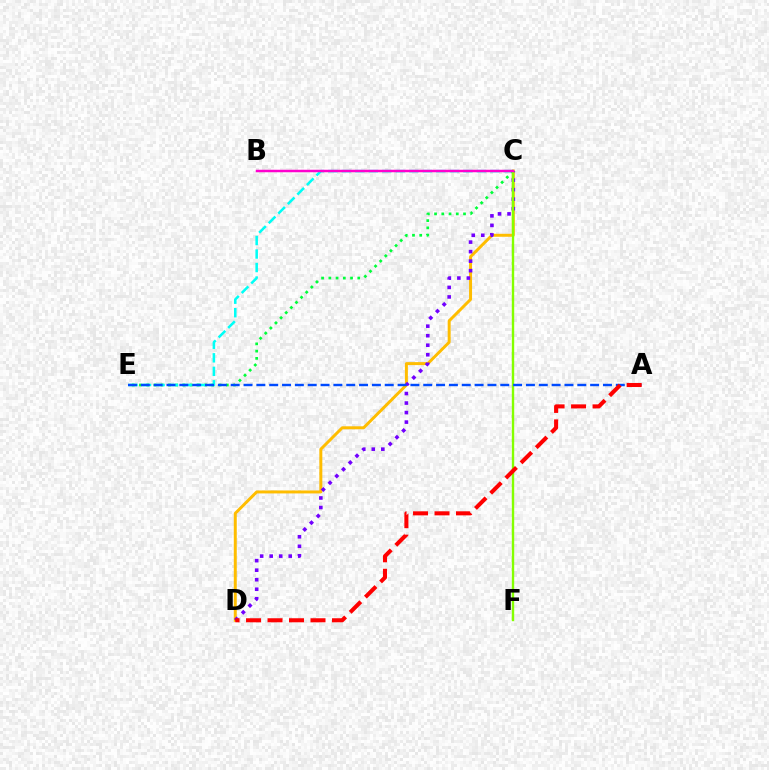{('C', 'D'): [{'color': '#ffbd00', 'line_style': 'solid', 'thickness': 2.14}, {'color': '#7200ff', 'line_style': 'dotted', 'thickness': 2.59}], ('C', 'E'): [{'color': '#00ff39', 'line_style': 'dotted', 'thickness': 1.97}, {'color': '#00fff6', 'line_style': 'dashed', 'thickness': 1.83}], ('C', 'F'): [{'color': '#84ff00', 'line_style': 'solid', 'thickness': 1.72}], ('B', 'C'): [{'color': '#ff00cf', 'line_style': 'solid', 'thickness': 1.79}], ('A', 'E'): [{'color': '#004bff', 'line_style': 'dashed', 'thickness': 1.74}], ('A', 'D'): [{'color': '#ff0000', 'line_style': 'dashed', 'thickness': 2.92}]}